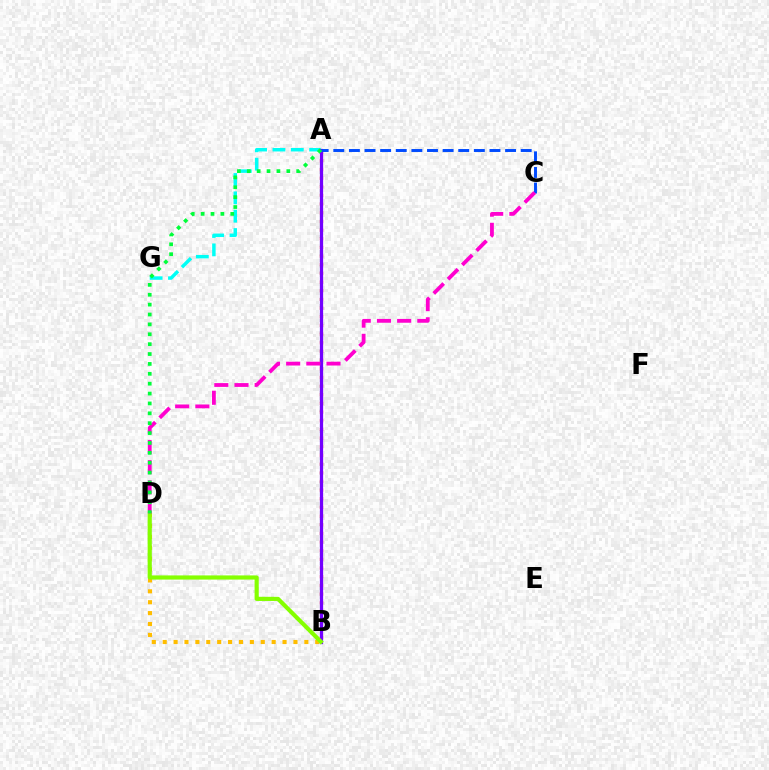{('A', 'B'): [{'color': '#ff0000', 'line_style': 'dotted', 'thickness': 2.35}, {'color': '#7200ff', 'line_style': 'solid', 'thickness': 2.33}], ('B', 'D'): [{'color': '#ffbd00', 'line_style': 'dotted', 'thickness': 2.96}, {'color': '#84ff00', 'line_style': 'solid', 'thickness': 3.0}], ('A', 'G'): [{'color': '#00fff6', 'line_style': 'dashed', 'thickness': 2.49}], ('A', 'C'): [{'color': '#004bff', 'line_style': 'dashed', 'thickness': 2.12}], ('C', 'D'): [{'color': '#ff00cf', 'line_style': 'dashed', 'thickness': 2.74}], ('A', 'D'): [{'color': '#00ff39', 'line_style': 'dotted', 'thickness': 2.68}]}